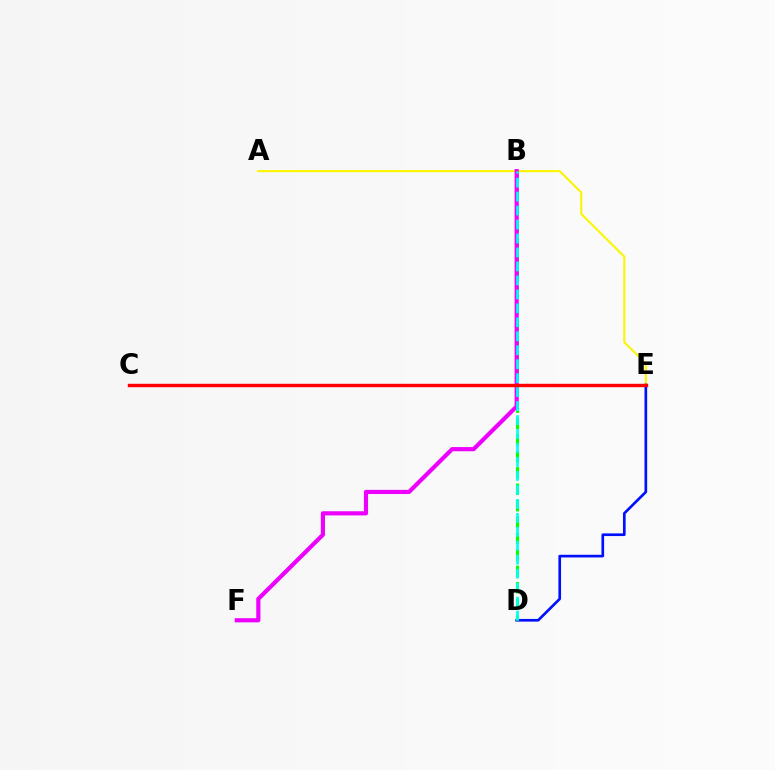{('A', 'E'): [{'color': '#fcf500', 'line_style': 'solid', 'thickness': 1.51}], ('D', 'E'): [{'color': '#0010ff', 'line_style': 'solid', 'thickness': 1.92}], ('B', 'D'): [{'color': '#08ff00', 'line_style': 'dashed', 'thickness': 2.23}, {'color': '#00fff6', 'line_style': 'dashed', 'thickness': 1.9}], ('B', 'F'): [{'color': '#ee00ff', 'line_style': 'solid', 'thickness': 3.0}], ('C', 'E'): [{'color': '#ff0000', 'line_style': 'solid', 'thickness': 2.45}]}